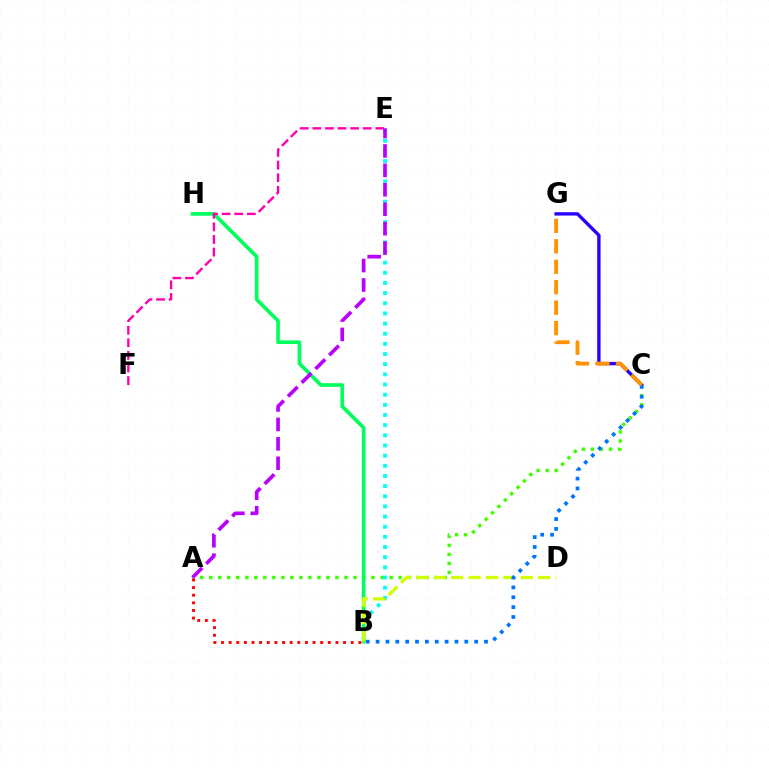{('C', 'G'): [{'color': '#2500ff', 'line_style': 'solid', 'thickness': 2.41}, {'color': '#ff9400', 'line_style': 'dashed', 'thickness': 2.78}], ('A', 'C'): [{'color': '#3dff00', 'line_style': 'dotted', 'thickness': 2.45}], ('B', 'H'): [{'color': '#00ff5c', 'line_style': 'solid', 'thickness': 2.62}], ('A', 'B'): [{'color': '#ff0000', 'line_style': 'dotted', 'thickness': 2.07}], ('E', 'F'): [{'color': '#ff00ac', 'line_style': 'dashed', 'thickness': 1.71}], ('B', 'E'): [{'color': '#00fff6', 'line_style': 'dotted', 'thickness': 2.76}], ('A', 'E'): [{'color': '#b900ff', 'line_style': 'dashed', 'thickness': 2.64}], ('B', 'D'): [{'color': '#d1ff00', 'line_style': 'dashed', 'thickness': 2.36}], ('B', 'C'): [{'color': '#0074ff', 'line_style': 'dotted', 'thickness': 2.68}]}